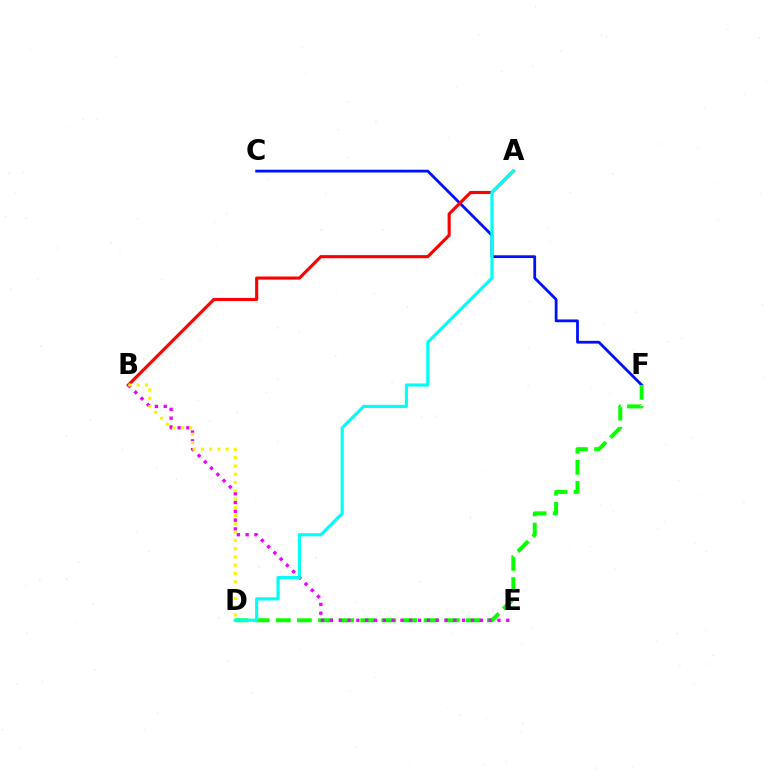{('C', 'F'): [{'color': '#0010ff', 'line_style': 'solid', 'thickness': 2.0}], ('A', 'B'): [{'color': '#ff0000', 'line_style': 'solid', 'thickness': 2.24}], ('D', 'F'): [{'color': '#08ff00', 'line_style': 'dashed', 'thickness': 2.87}], ('B', 'E'): [{'color': '#ee00ff', 'line_style': 'dotted', 'thickness': 2.4}], ('B', 'D'): [{'color': '#fcf500', 'line_style': 'dotted', 'thickness': 2.25}], ('A', 'D'): [{'color': '#00fff6', 'line_style': 'solid', 'thickness': 2.26}]}